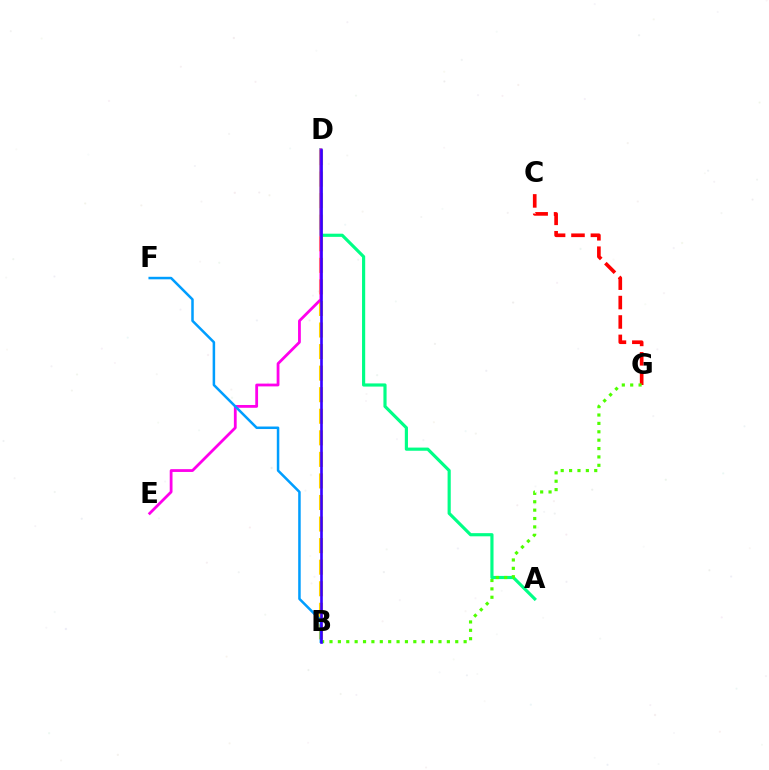{('B', 'D'): [{'color': '#ffd500', 'line_style': 'dashed', 'thickness': 2.93}, {'color': '#3700ff', 'line_style': 'solid', 'thickness': 1.89}], ('C', 'G'): [{'color': '#ff0000', 'line_style': 'dashed', 'thickness': 2.64}], ('A', 'D'): [{'color': '#00ff86', 'line_style': 'solid', 'thickness': 2.28}], ('B', 'G'): [{'color': '#4fff00', 'line_style': 'dotted', 'thickness': 2.28}], ('D', 'E'): [{'color': '#ff00ed', 'line_style': 'solid', 'thickness': 2.01}], ('B', 'F'): [{'color': '#009eff', 'line_style': 'solid', 'thickness': 1.81}]}